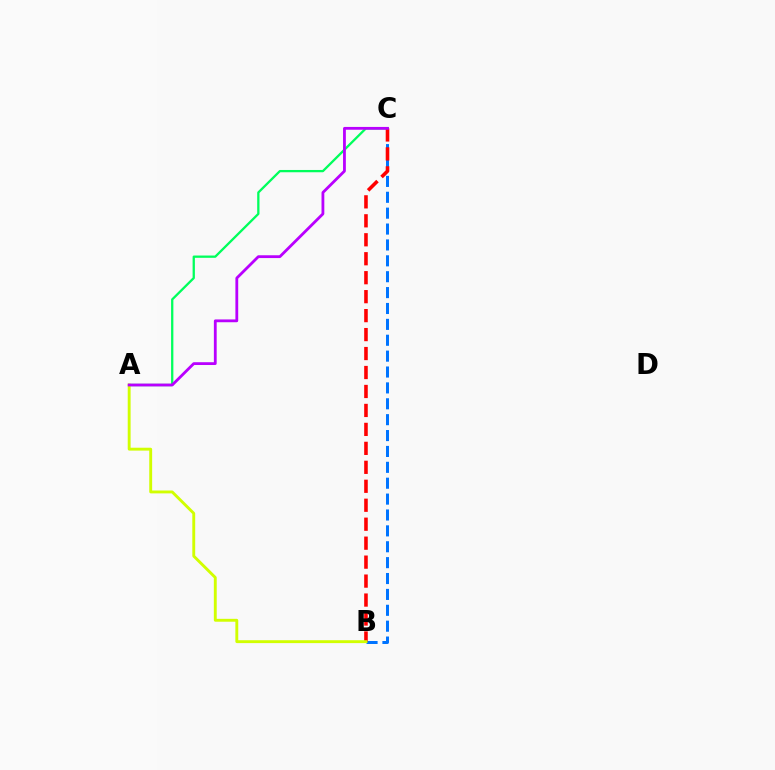{('B', 'C'): [{'color': '#0074ff', 'line_style': 'dashed', 'thickness': 2.16}, {'color': '#ff0000', 'line_style': 'dashed', 'thickness': 2.58}], ('A', 'C'): [{'color': '#00ff5c', 'line_style': 'solid', 'thickness': 1.65}, {'color': '#b900ff', 'line_style': 'solid', 'thickness': 2.02}], ('A', 'B'): [{'color': '#d1ff00', 'line_style': 'solid', 'thickness': 2.08}]}